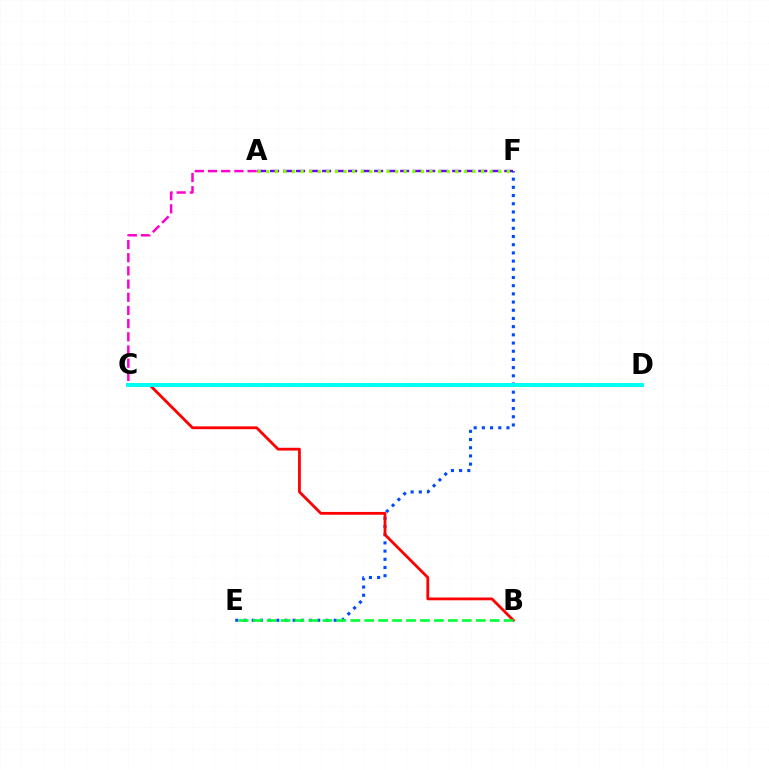{('C', 'D'): [{'color': '#ffbd00', 'line_style': 'dashed', 'thickness': 2.67}, {'color': '#00fff6', 'line_style': 'solid', 'thickness': 2.83}], ('A', 'C'): [{'color': '#ff00cf', 'line_style': 'dashed', 'thickness': 1.79}], ('E', 'F'): [{'color': '#004bff', 'line_style': 'dotted', 'thickness': 2.23}], ('B', 'C'): [{'color': '#ff0000', 'line_style': 'solid', 'thickness': 2.01}], ('A', 'F'): [{'color': '#7200ff', 'line_style': 'dashed', 'thickness': 1.77}, {'color': '#84ff00', 'line_style': 'dotted', 'thickness': 2.33}], ('B', 'E'): [{'color': '#00ff39', 'line_style': 'dashed', 'thickness': 1.89}]}